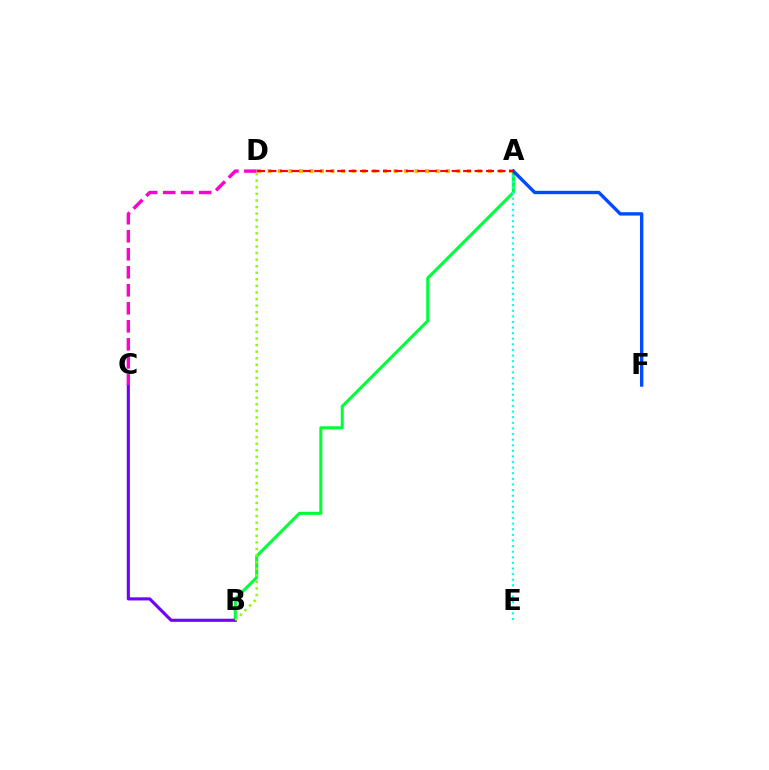{('A', 'B'): [{'color': '#00ff39', 'line_style': 'solid', 'thickness': 2.21}], ('B', 'C'): [{'color': '#7200ff', 'line_style': 'solid', 'thickness': 2.25}], ('C', 'D'): [{'color': '#ff00cf', 'line_style': 'dashed', 'thickness': 2.45}], ('A', 'D'): [{'color': '#ffbd00', 'line_style': 'dotted', 'thickness': 2.85}, {'color': '#ff0000', 'line_style': 'dashed', 'thickness': 1.56}], ('A', 'E'): [{'color': '#00fff6', 'line_style': 'dotted', 'thickness': 1.52}], ('A', 'F'): [{'color': '#004bff', 'line_style': 'solid', 'thickness': 2.42}], ('B', 'D'): [{'color': '#84ff00', 'line_style': 'dotted', 'thickness': 1.79}]}